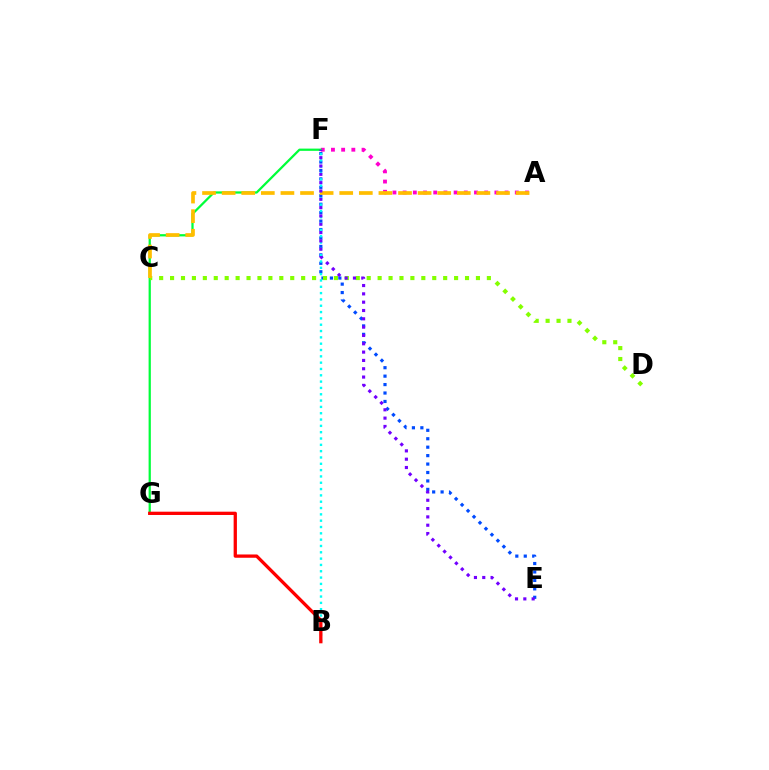{('A', 'F'): [{'color': '#ff00cf', 'line_style': 'dotted', 'thickness': 2.77}], ('E', 'F'): [{'color': '#004bff', 'line_style': 'dotted', 'thickness': 2.29}, {'color': '#7200ff', 'line_style': 'dotted', 'thickness': 2.26}], ('F', 'G'): [{'color': '#00ff39', 'line_style': 'solid', 'thickness': 1.62}], ('B', 'F'): [{'color': '#00fff6', 'line_style': 'dotted', 'thickness': 1.72}], ('B', 'G'): [{'color': '#ff0000', 'line_style': 'solid', 'thickness': 2.37}], ('C', 'D'): [{'color': '#84ff00', 'line_style': 'dotted', 'thickness': 2.97}], ('A', 'C'): [{'color': '#ffbd00', 'line_style': 'dashed', 'thickness': 2.66}]}